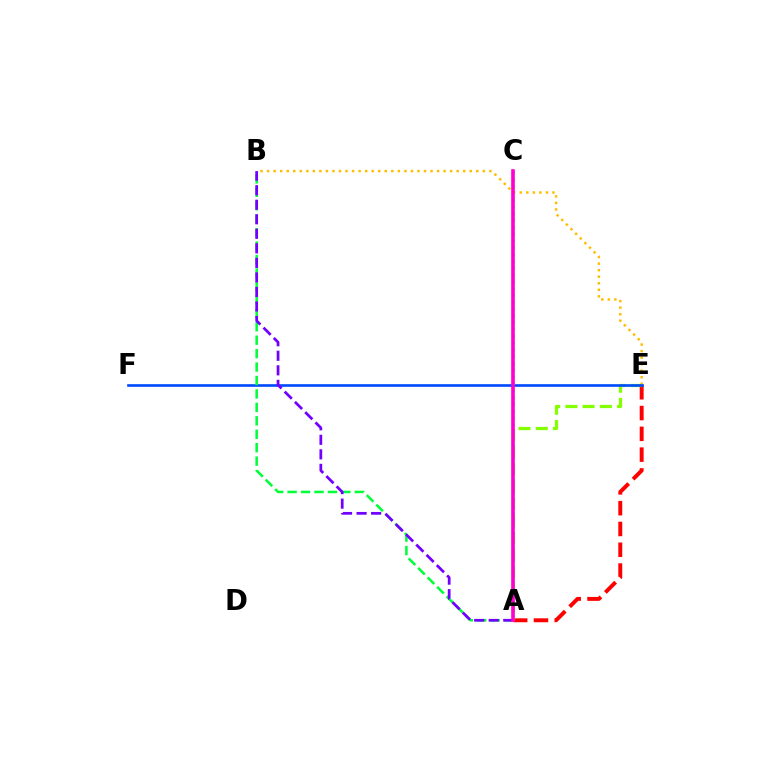{('A', 'E'): [{'color': '#ff0000', 'line_style': 'dashed', 'thickness': 2.82}, {'color': '#84ff00', 'line_style': 'dashed', 'thickness': 2.34}], ('B', 'E'): [{'color': '#ffbd00', 'line_style': 'dotted', 'thickness': 1.78}], ('E', 'F'): [{'color': '#004bff', 'line_style': 'solid', 'thickness': 1.91}], ('A', 'B'): [{'color': '#00ff39', 'line_style': 'dashed', 'thickness': 1.83}, {'color': '#7200ff', 'line_style': 'dashed', 'thickness': 1.97}], ('A', 'C'): [{'color': '#00fff6', 'line_style': 'dotted', 'thickness': 1.85}, {'color': '#ff00cf', 'line_style': 'solid', 'thickness': 2.59}]}